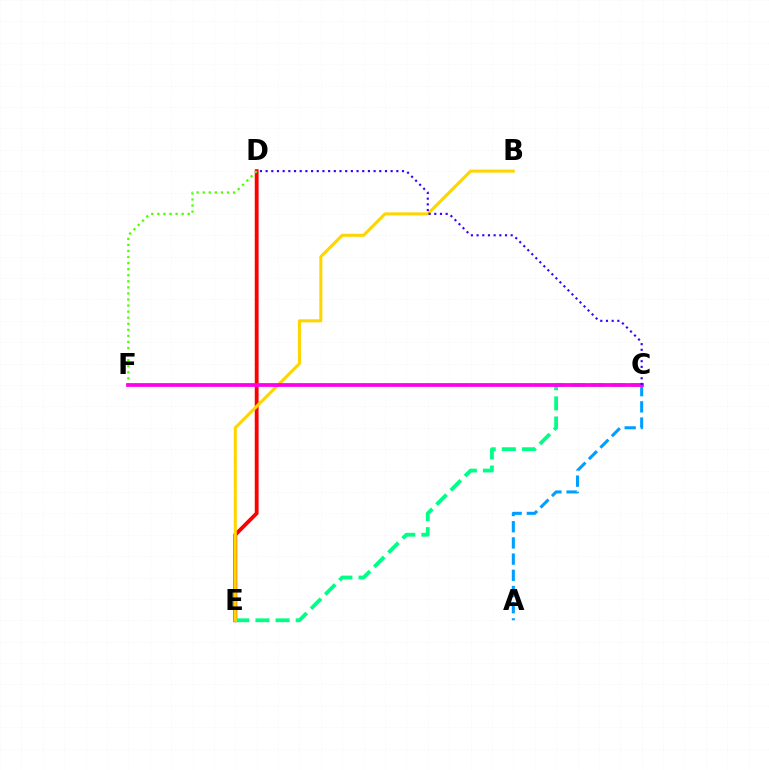{('D', 'E'): [{'color': '#ff0000', 'line_style': 'solid', 'thickness': 2.76}], ('D', 'F'): [{'color': '#4fff00', 'line_style': 'dotted', 'thickness': 1.65}], ('A', 'C'): [{'color': '#009eff', 'line_style': 'dashed', 'thickness': 2.2}], ('C', 'E'): [{'color': '#00ff86', 'line_style': 'dashed', 'thickness': 2.74}], ('B', 'E'): [{'color': '#ffd500', 'line_style': 'solid', 'thickness': 2.19}], ('C', 'F'): [{'color': '#ff00ed', 'line_style': 'solid', 'thickness': 2.72}], ('C', 'D'): [{'color': '#3700ff', 'line_style': 'dotted', 'thickness': 1.54}]}